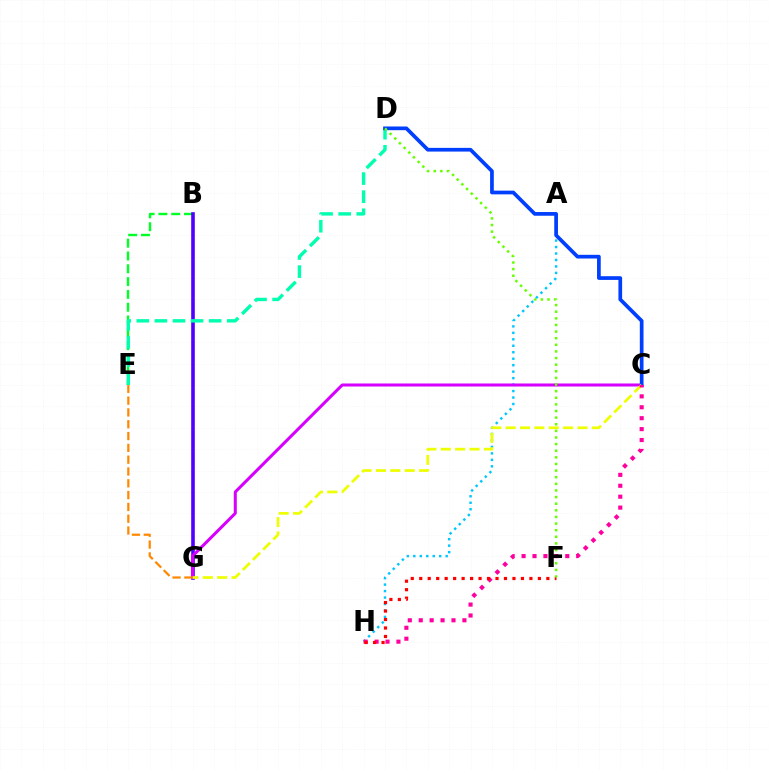{('B', 'E'): [{'color': '#00ff27', 'line_style': 'dashed', 'thickness': 1.74}], ('B', 'G'): [{'color': '#4f00ff', 'line_style': 'solid', 'thickness': 2.6}], ('D', 'E'): [{'color': '#00ffaf', 'line_style': 'dashed', 'thickness': 2.46}], ('A', 'H'): [{'color': '#00c7ff', 'line_style': 'dotted', 'thickness': 1.76}], ('C', 'G'): [{'color': '#d600ff', 'line_style': 'solid', 'thickness': 2.18}, {'color': '#eeff00', 'line_style': 'dashed', 'thickness': 1.95}], ('C', 'D'): [{'color': '#003fff', 'line_style': 'solid', 'thickness': 2.67}], ('C', 'H'): [{'color': '#ff00a0', 'line_style': 'dotted', 'thickness': 2.97}], ('F', 'H'): [{'color': '#ff0000', 'line_style': 'dotted', 'thickness': 2.3}], ('E', 'G'): [{'color': '#ff8800', 'line_style': 'dashed', 'thickness': 1.6}], ('D', 'F'): [{'color': '#66ff00', 'line_style': 'dotted', 'thickness': 1.8}]}